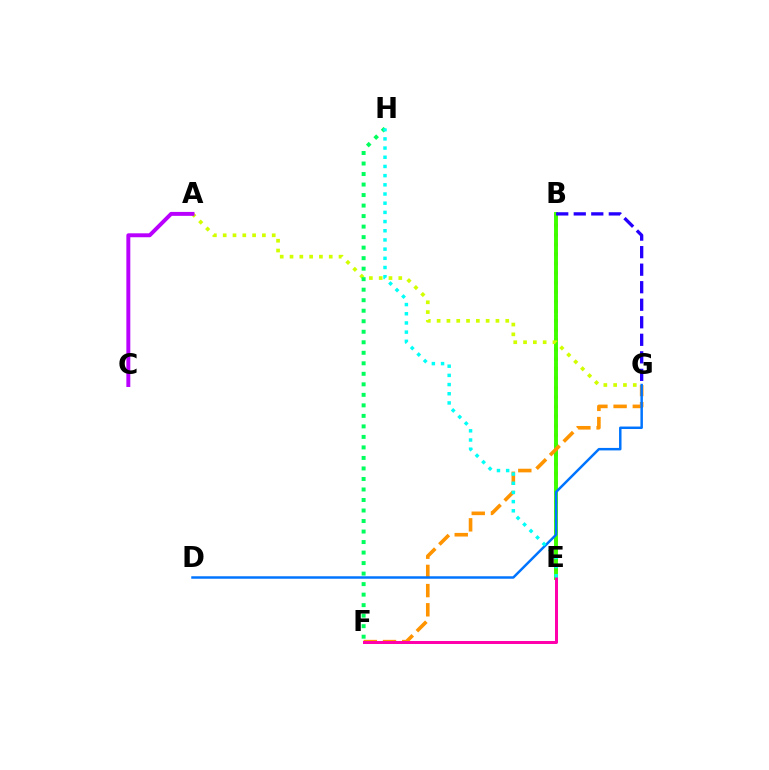{('B', 'E'): [{'color': '#ff0000', 'line_style': 'dotted', 'thickness': 2.59}, {'color': '#3dff00', 'line_style': 'solid', 'thickness': 2.82}], ('F', 'G'): [{'color': '#ff9400', 'line_style': 'dashed', 'thickness': 2.61}], ('A', 'G'): [{'color': '#d1ff00', 'line_style': 'dotted', 'thickness': 2.66}], ('D', 'G'): [{'color': '#0074ff', 'line_style': 'solid', 'thickness': 1.78}], ('F', 'H'): [{'color': '#00ff5c', 'line_style': 'dotted', 'thickness': 2.86}], ('E', 'F'): [{'color': '#ff00ac', 'line_style': 'solid', 'thickness': 2.16}], ('A', 'C'): [{'color': '#b900ff', 'line_style': 'solid', 'thickness': 2.83}], ('B', 'G'): [{'color': '#2500ff', 'line_style': 'dashed', 'thickness': 2.38}], ('E', 'H'): [{'color': '#00fff6', 'line_style': 'dotted', 'thickness': 2.5}]}